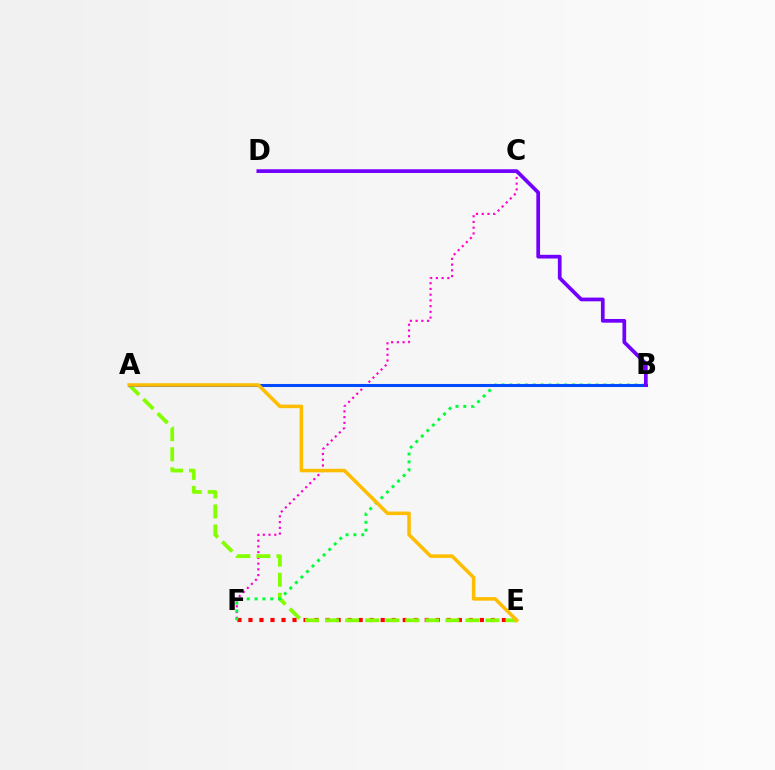{('E', 'F'): [{'color': '#ff0000', 'line_style': 'dotted', 'thickness': 2.99}], ('A', 'B'): [{'color': '#00fff6', 'line_style': 'dotted', 'thickness': 1.94}, {'color': '#004bff', 'line_style': 'solid', 'thickness': 2.19}], ('C', 'F'): [{'color': '#ff00cf', 'line_style': 'dotted', 'thickness': 1.56}], ('A', 'E'): [{'color': '#84ff00', 'line_style': 'dashed', 'thickness': 2.72}, {'color': '#ffbd00', 'line_style': 'solid', 'thickness': 2.54}], ('B', 'F'): [{'color': '#00ff39', 'line_style': 'dotted', 'thickness': 2.13}], ('B', 'D'): [{'color': '#7200ff', 'line_style': 'solid', 'thickness': 2.67}]}